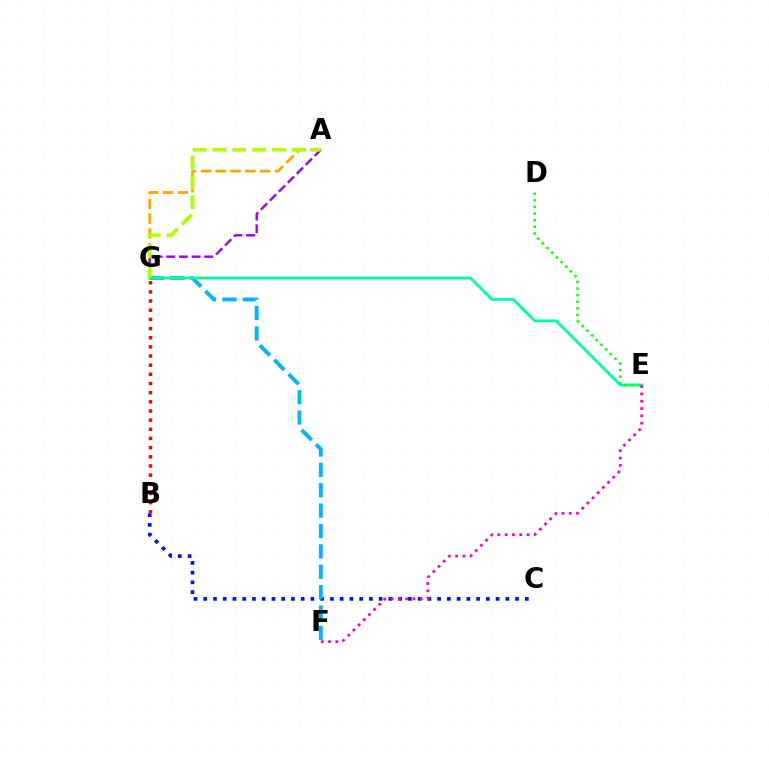{('A', 'G'): [{'color': '#ffa500', 'line_style': 'dashed', 'thickness': 2.01}, {'color': '#9b00ff', 'line_style': 'dashed', 'thickness': 1.72}, {'color': '#b3ff00', 'line_style': 'dashed', 'thickness': 2.7}], ('B', 'C'): [{'color': '#0010ff', 'line_style': 'dotted', 'thickness': 2.65}], ('F', 'G'): [{'color': '#00b5ff', 'line_style': 'dashed', 'thickness': 2.77}], ('E', 'G'): [{'color': '#00ff9d', 'line_style': 'solid', 'thickness': 2.02}], ('E', 'F'): [{'color': '#ff00bd', 'line_style': 'dotted', 'thickness': 1.98}], ('D', 'E'): [{'color': '#08ff00', 'line_style': 'dotted', 'thickness': 1.8}], ('B', 'G'): [{'color': '#ff0000', 'line_style': 'dotted', 'thickness': 2.49}]}